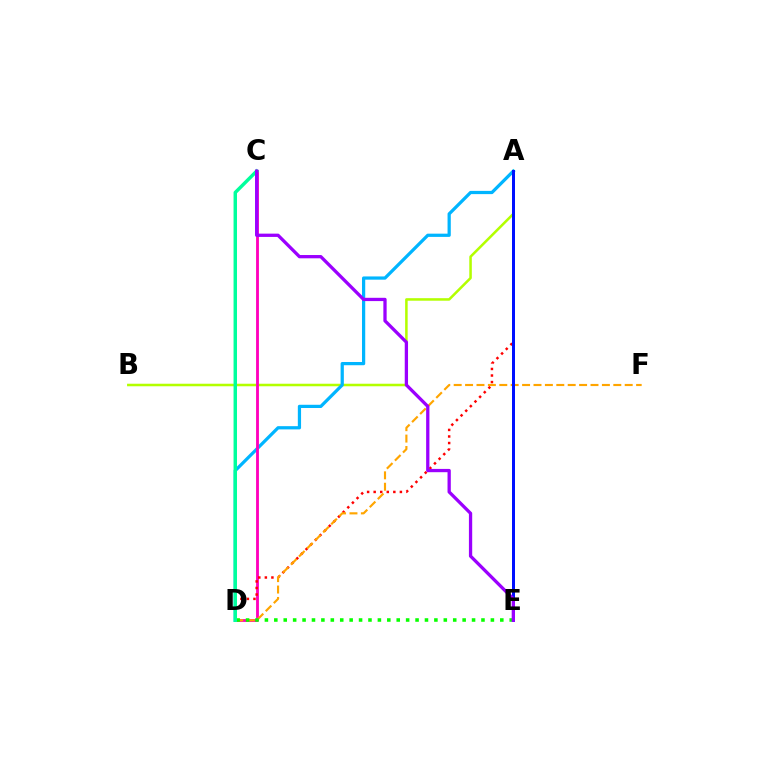{('A', 'B'): [{'color': '#b3ff00', 'line_style': 'solid', 'thickness': 1.82}], ('A', 'D'): [{'color': '#00b5ff', 'line_style': 'solid', 'thickness': 2.33}, {'color': '#ff0000', 'line_style': 'dotted', 'thickness': 1.78}], ('C', 'D'): [{'color': '#ff00bd', 'line_style': 'solid', 'thickness': 2.04}, {'color': '#00ff9d', 'line_style': 'solid', 'thickness': 2.49}], ('D', 'F'): [{'color': '#ffa500', 'line_style': 'dashed', 'thickness': 1.55}], ('D', 'E'): [{'color': '#08ff00', 'line_style': 'dotted', 'thickness': 2.56}], ('A', 'E'): [{'color': '#0010ff', 'line_style': 'solid', 'thickness': 2.16}], ('C', 'E'): [{'color': '#9b00ff', 'line_style': 'solid', 'thickness': 2.36}]}